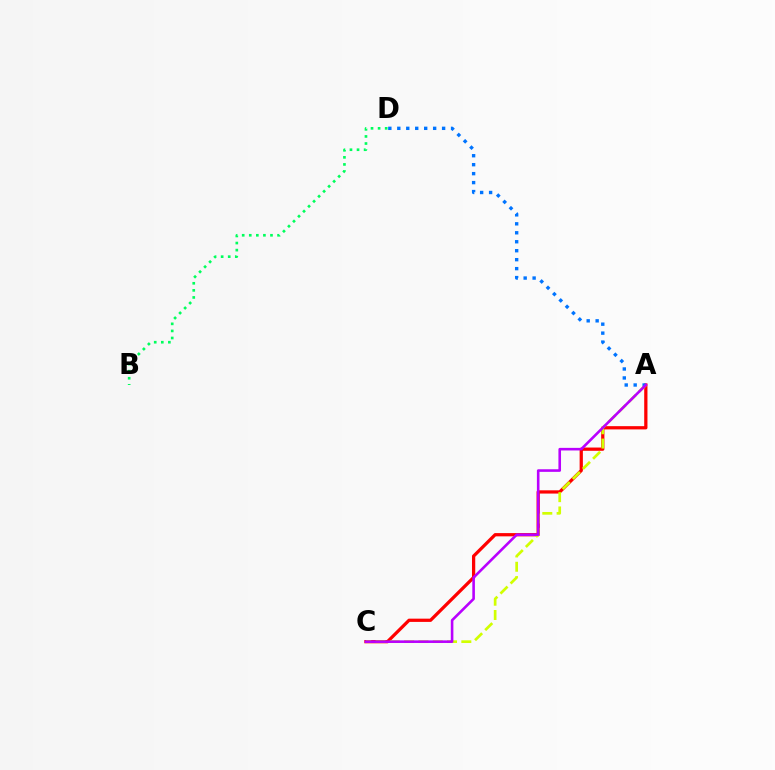{('A', 'C'): [{'color': '#ff0000', 'line_style': 'solid', 'thickness': 2.34}, {'color': '#d1ff00', 'line_style': 'dashed', 'thickness': 1.94}, {'color': '#b900ff', 'line_style': 'solid', 'thickness': 1.87}], ('B', 'D'): [{'color': '#00ff5c', 'line_style': 'dotted', 'thickness': 1.92}], ('A', 'D'): [{'color': '#0074ff', 'line_style': 'dotted', 'thickness': 2.44}]}